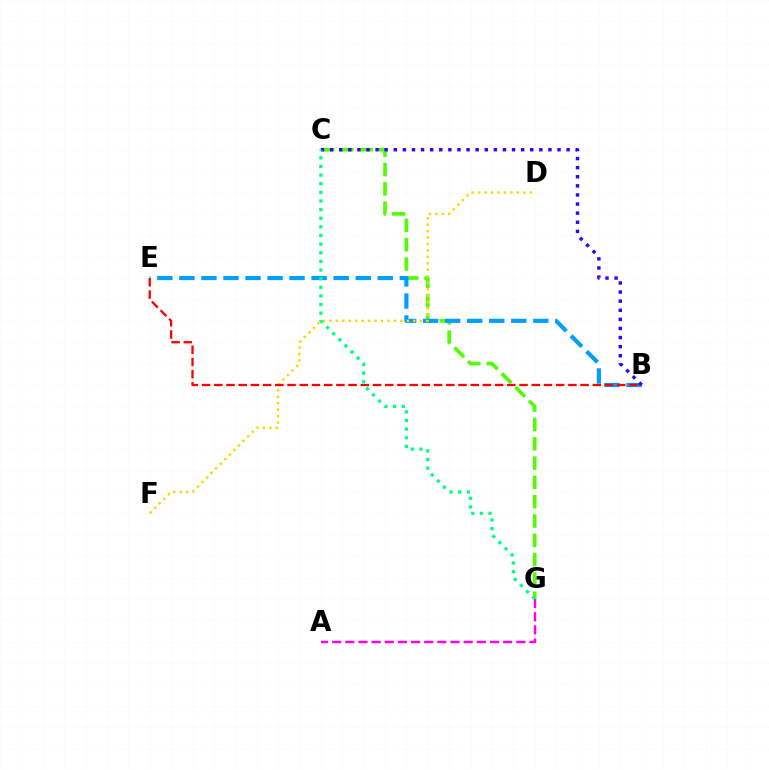{('A', 'G'): [{'color': '#ff00ed', 'line_style': 'dashed', 'thickness': 1.79}], ('C', 'G'): [{'color': '#4fff00', 'line_style': 'dashed', 'thickness': 2.62}, {'color': '#00ff86', 'line_style': 'dotted', 'thickness': 2.34}], ('B', 'E'): [{'color': '#009eff', 'line_style': 'dashed', 'thickness': 2.99}, {'color': '#ff0000', 'line_style': 'dashed', 'thickness': 1.66}], ('D', 'F'): [{'color': '#ffd500', 'line_style': 'dotted', 'thickness': 1.75}], ('B', 'C'): [{'color': '#3700ff', 'line_style': 'dotted', 'thickness': 2.47}]}